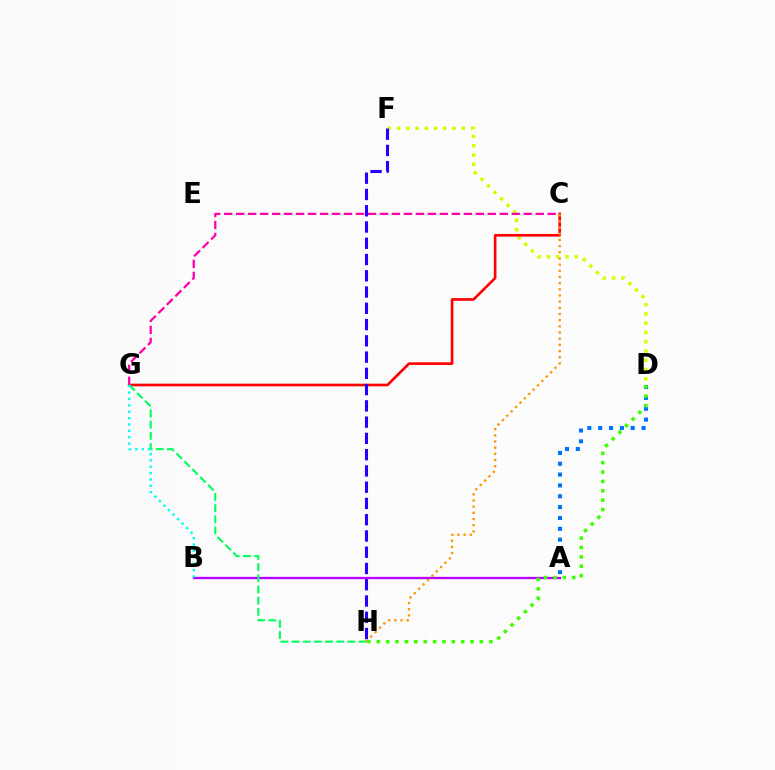{('D', 'F'): [{'color': '#d1ff00', 'line_style': 'dotted', 'thickness': 2.51}], ('A', 'D'): [{'color': '#0074ff', 'line_style': 'dotted', 'thickness': 2.95}], ('A', 'B'): [{'color': '#b900ff', 'line_style': 'solid', 'thickness': 1.67}], ('C', 'G'): [{'color': '#ff0000', 'line_style': 'solid', 'thickness': 1.9}, {'color': '#ff00ac', 'line_style': 'dashed', 'thickness': 1.63}], ('G', 'H'): [{'color': '#00ff5c', 'line_style': 'dashed', 'thickness': 1.52}], ('C', 'H'): [{'color': '#ff9400', 'line_style': 'dotted', 'thickness': 1.68}], ('B', 'G'): [{'color': '#00fff6', 'line_style': 'dotted', 'thickness': 1.73}], ('D', 'H'): [{'color': '#3dff00', 'line_style': 'dotted', 'thickness': 2.55}], ('F', 'H'): [{'color': '#2500ff', 'line_style': 'dashed', 'thickness': 2.21}]}